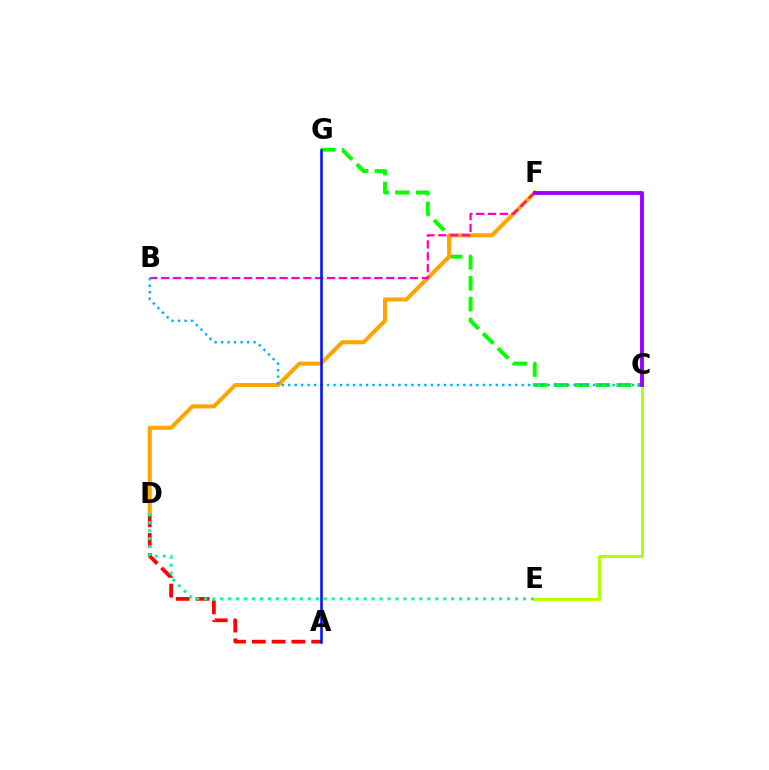{('A', 'D'): [{'color': '#ff0000', 'line_style': 'dashed', 'thickness': 2.69}], ('C', 'G'): [{'color': '#08ff00', 'line_style': 'dashed', 'thickness': 2.84}], ('D', 'F'): [{'color': '#ffa500', 'line_style': 'solid', 'thickness': 2.93}], ('B', 'F'): [{'color': '#ff00bd', 'line_style': 'dashed', 'thickness': 1.61}], ('D', 'E'): [{'color': '#00ff9d', 'line_style': 'dotted', 'thickness': 2.17}], ('B', 'C'): [{'color': '#00b5ff', 'line_style': 'dotted', 'thickness': 1.76}], ('C', 'E'): [{'color': '#b3ff00', 'line_style': 'solid', 'thickness': 2.11}], ('A', 'G'): [{'color': '#0010ff', 'line_style': 'solid', 'thickness': 1.83}], ('C', 'F'): [{'color': '#9b00ff', 'line_style': 'solid', 'thickness': 2.81}]}